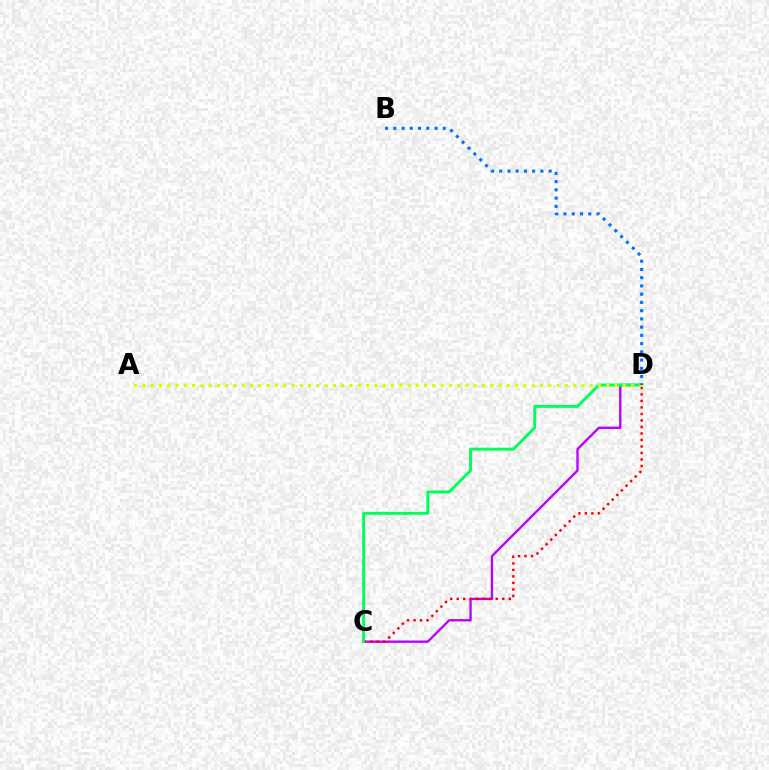{('C', 'D'): [{'color': '#b900ff', 'line_style': 'solid', 'thickness': 1.69}, {'color': '#ff0000', 'line_style': 'dotted', 'thickness': 1.77}, {'color': '#00ff5c', 'line_style': 'solid', 'thickness': 2.12}], ('A', 'D'): [{'color': '#d1ff00', 'line_style': 'dotted', 'thickness': 2.25}], ('B', 'D'): [{'color': '#0074ff', 'line_style': 'dotted', 'thickness': 2.24}]}